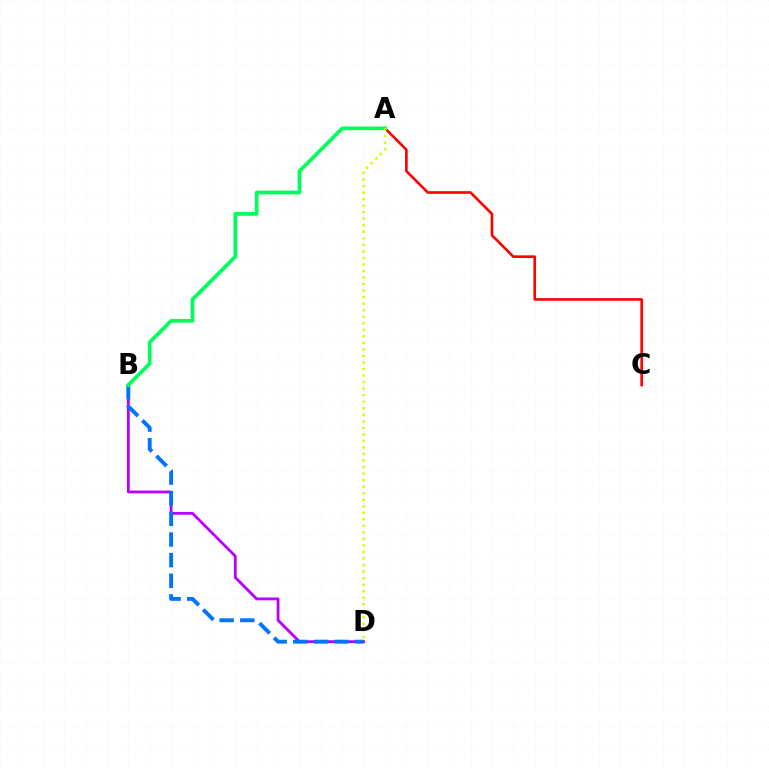{('B', 'D'): [{'color': '#b900ff', 'line_style': 'solid', 'thickness': 2.03}, {'color': '#0074ff', 'line_style': 'dashed', 'thickness': 2.8}], ('A', 'C'): [{'color': '#ff0000', 'line_style': 'solid', 'thickness': 1.89}], ('A', 'B'): [{'color': '#00ff5c', 'line_style': 'solid', 'thickness': 2.67}], ('A', 'D'): [{'color': '#d1ff00', 'line_style': 'dotted', 'thickness': 1.78}]}